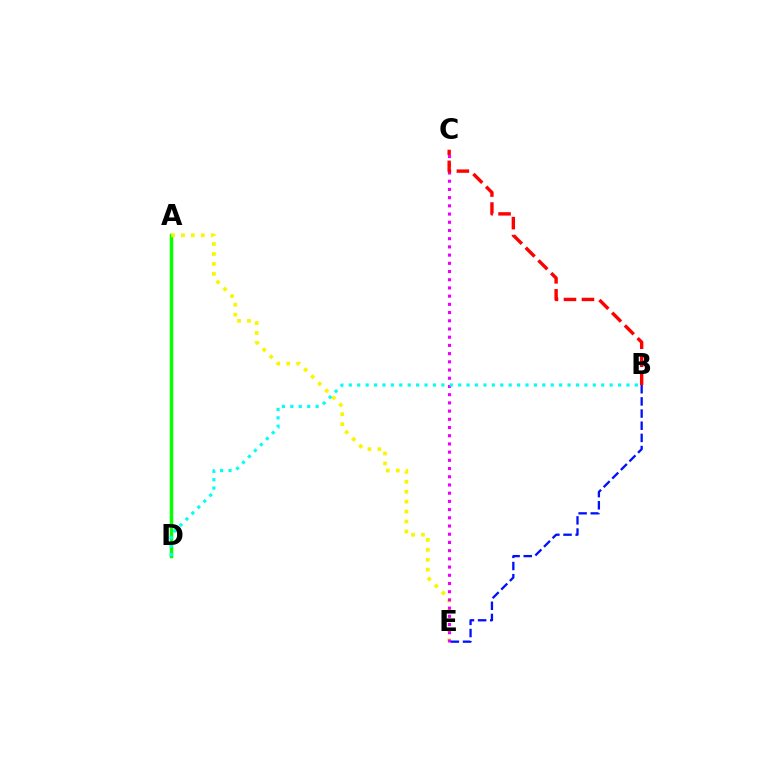{('A', 'D'): [{'color': '#08ff00', 'line_style': 'solid', 'thickness': 2.5}], ('A', 'E'): [{'color': '#fcf500', 'line_style': 'dotted', 'thickness': 2.7}], ('C', 'E'): [{'color': '#ee00ff', 'line_style': 'dotted', 'thickness': 2.23}], ('B', 'E'): [{'color': '#0010ff', 'line_style': 'dashed', 'thickness': 1.65}], ('B', 'D'): [{'color': '#00fff6', 'line_style': 'dotted', 'thickness': 2.29}], ('B', 'C'): [{'color': '#ff0000', 'line_style': 'dashed', 'thickness': 2.44}]}